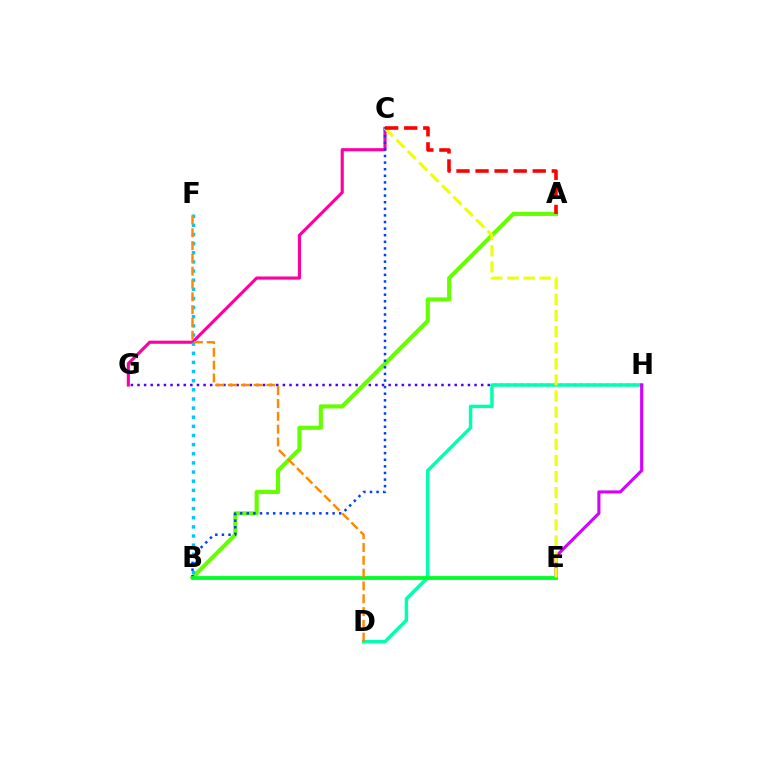{('G', 'H'): [{'color': '#4f00ff', 'line_style': 'dotted', 'thickness': 1.8}], ('A', 'B'): [{'color': '#66ff00', 'line_style': 'solid', 'thickness': 2.97}], ('C', 'G'): [{'color': '#ff00a0', 'line_style': 'solid', 'thickness': 2.25}], ('B', 'F'): [{'color': '#00c7ff', 'line_style': 'dotted', 'thickness': 2.48}], ('D', 'H'): [{'color': '#00ffaf', 'line_style': 'solid', 'thickness': 2.5}], ('B', 'C'): [{'color': '#003fff', 'line_style': 'dotted', 'thickness': 1.79}], ('E', 'H'): [{'color': '#d600ff', 'line_style': 'solid', 'thickness': 2.23}], ('B', 'E'): [{'color': '#00ff27', 'line_style': 'solid', 'thickness': 2.73}], ('D', 'F'): [{'color': '#ff8800', 'line_style': 'dashed', 'thickness': 1.74}], ('C', 'E'): [{'color': '#eeff00', 'line_style': 'dashed', 'thickness': 2.19}], ('A', 'C'): [{'color': '#ff0000', 'line_style': 'dashed', 'thickness': 2.59}]}